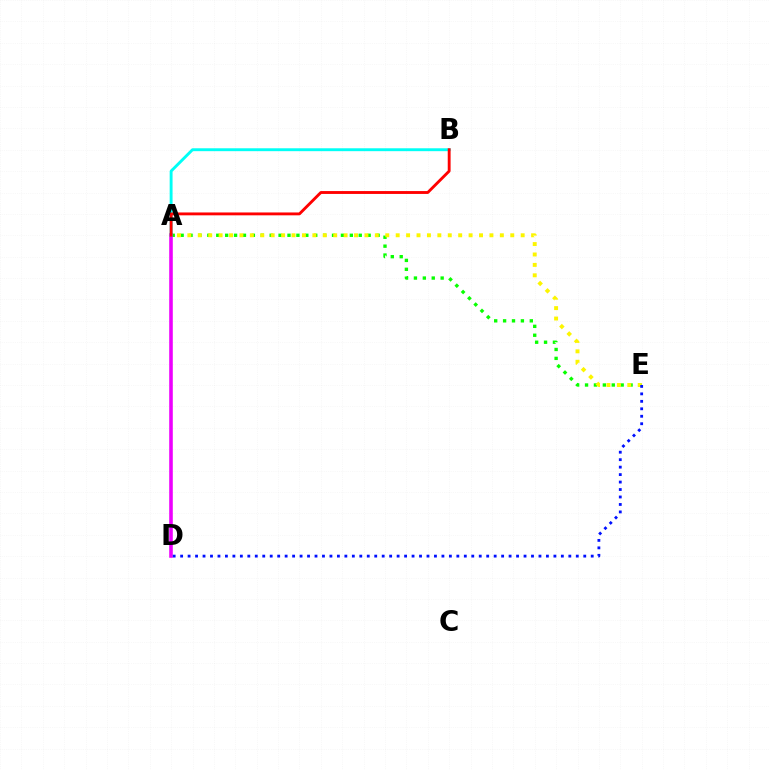{('A', 'E'): [{'color': '#08ff00', 'line_style': 'dotted', 'thickness': 2.42}, {'color': '#fcf500', 'line_style': 'dotted', 'thickness': 2.83}], ('A', 'D'): [{'color': '#ee00ff', 'line_style': 'solid', 'thickness': 2.58}], ('D', 'E'): [{'color': '#0010ff', 'line_style': 'dotted', 'thickness': 2.03}], ('A', 'B'): [{'color': '#00fff6', 'line_style': 'solid', 'thickness': 2.08}, {'color': '#ff0000', 'line_style': 'solid', 'thickness': 2.06}]}